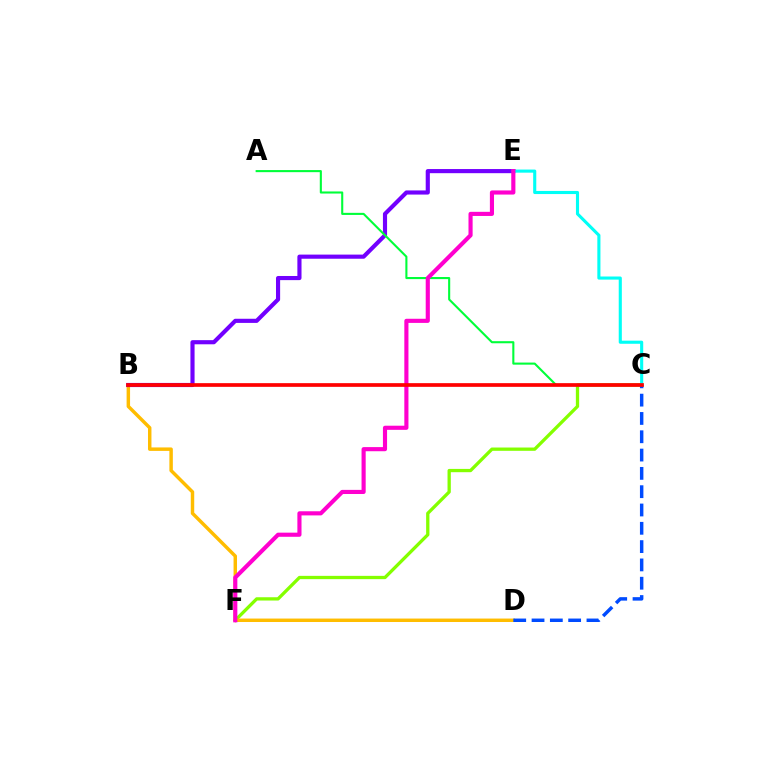{('C', 'F'): [{'color': '#84ff00', 'line_style': 'solid', 'thickness': 2.37}], ('B', 'D'): [{'color': '#ffbd00', 'line_style': 'solid', 'thickness': 2.49}], ('B', 'E'): [{'color': '#7200ff', 'line_style': 'solid', 'thickness': 2.98}], ('A', 'C'): [{'color': '#00ff39', 'line_style': 'solid', 'thickness': 1.51}], ('C', 'E'): [{'color': '#00fff6', 'line_style': 'solid', 'thickness': 2.24}], ('C', 'D'): [{'color': '#004bff', 'line_style': 'dashed', 'thickness': 2.49}], ('E', 'F'): [{'color': '#ff00cf', 'line_style': 'solid', 'thickness': 2.97}], ('B', 'C'): [{'color': '#ff0000', 'line_style': 'solid', 'thickness': 2.66}]}